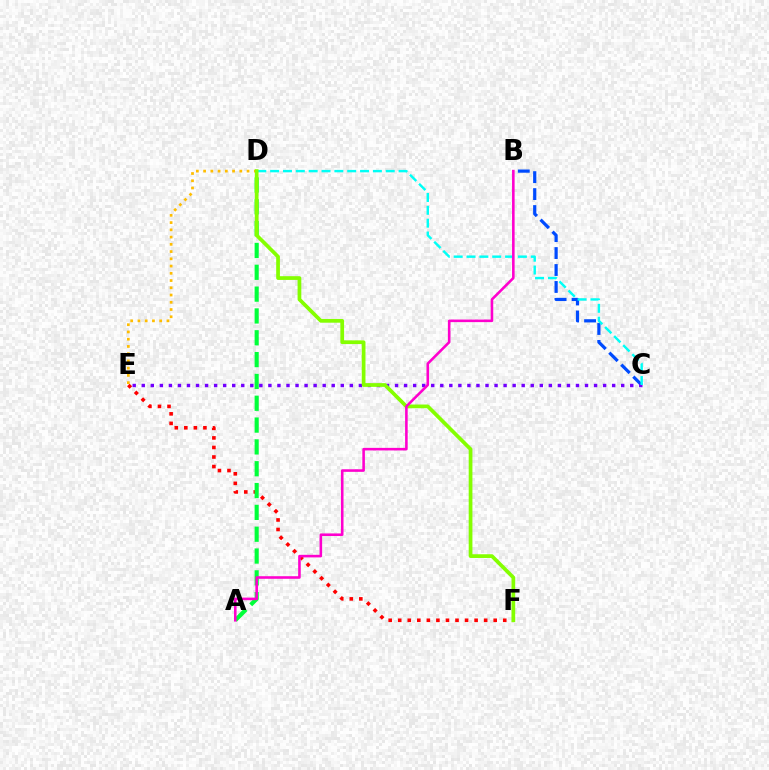{('B', 'C'): [{'color': '#004bff', 'line_style': 'dashed', 'thickness': 2.3}], ('E', 'F'): [{'color': '#ff0000', 'line_style': 'dotted', 'thickness': 2.59}], ('C', 'E'): [{'color': '#7200ff', 'line_style': 'dotted', 'thickness': 2.46}], ('C', 'D'): [{'color': '#00fff6', 'line_style': 'dashed', 'thickness': 1.74}], ('D', 'E'): [{'color': '#ffbd00', 'line_style': 'dotted', 'thickness': 1.97}], ('A', 'D'): [{'color': '#00ff39', 'line_style': 'dashed', 'thickness': 2.97}], ('D', 'F'): [{'color': '#84ff00', 'line_style': 'solid', 'thickness': 2.68}], ('A', 'B'): [{'color': '#ff00cf', 'line_style': 'solid', 'thickness': 1.86}]}